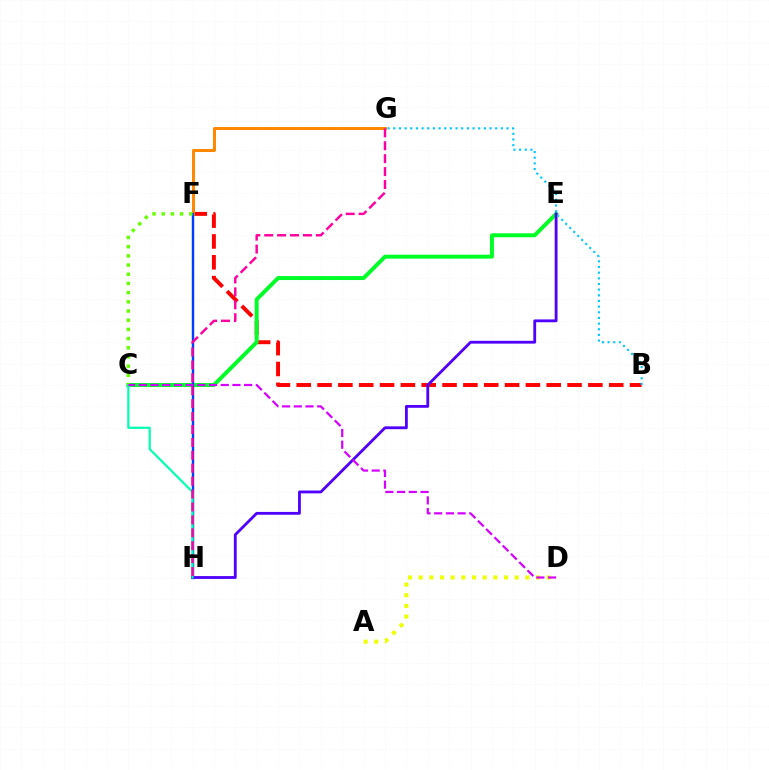{('B', 'F'): [{'color': '#ff0000', 'line_style': 'dashed', 'thickness': 2.83}], ('C', 'E'): [{'color': '#00ff27', 'line_style': 'solid', 'thickness': 2.84}], ('F', 'G'): [{'color': '#ff8800', 'line_style': 'solid', 'thickness': 2.16}], ('F', 'H'): [{'color': '#003fff', 'line_style': 'solid', 'thickness': 1.73}], ('E', 'H'): [{'color': '#4f00ff', 'line_style': 'solid', 'thickness': 2.02}], ('B', 'G'): [{'color': '#00c7ff', 'line_style': 'dotted', 'thickness': 1.54}], ('A', 'D'): [{'color': '#eeff00', 'line_style': 'dotted', 'thickness': 2.9}], ('C', 'F'): [{'color': '#66ff00', 'line_style': 'dotted', 'thickness': 2.5}], ('C', 'H'): [{'color': '#00ffaf', 'line_style': 'solid', 'thickness': 1.57}], ('C', 'D'): [{'color': '#d600ff', 'line_style': 'dashed', 'thickness': 1.59}], ('G', 'H'): [{'color': '#ff00a0', 'line_style': 'dashed', 'thickness': 1.75}]}